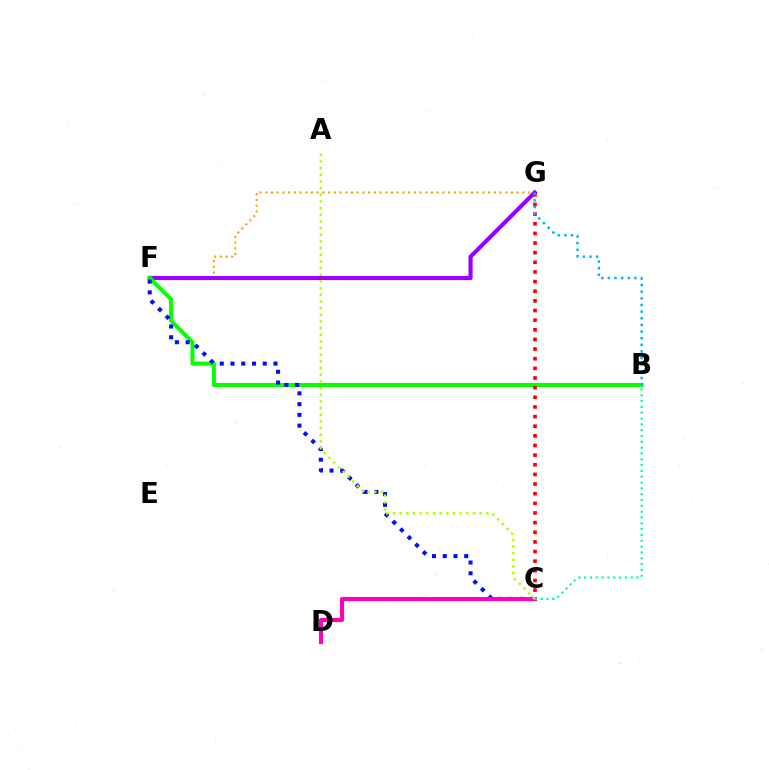{('F', 'G'): [{'color': '#ffa500', 'line_style': 'dotted', 'thickness': 1.55}, {'color': '#9b00ff', 'line_style': 'solid', 'thickness': 2.95}], ('B', 'F'): [{'color': '#08ff00', 'line_style': 'solid', 'thickness': 2.91}], ('C', 'G'): [{'color': '#ff0000', 'line_style': 'dotted', 'thickness': 2.62}], ('C', 'F'): [{'color': '#0010ff', 'line_style': 'dotted', 'thickness': 2.92}], ('C', 'D'): [{'color': '#ff00bd', 'line_style': 'solid', 'thickness': 2.94}], ('A', 'C'): [{'color': '#b3ff00', 'line_style': 'dotted', 'thickness': 1.81}], ('B', 'C'): [{'color': '#00ff9d', 'line_style': 'dotted', 'thickness': 1.58}], ('B', 'G'): [{'color': '#00b5ff', 'line_style': 'dotted', 'thickness': 1.8}]}